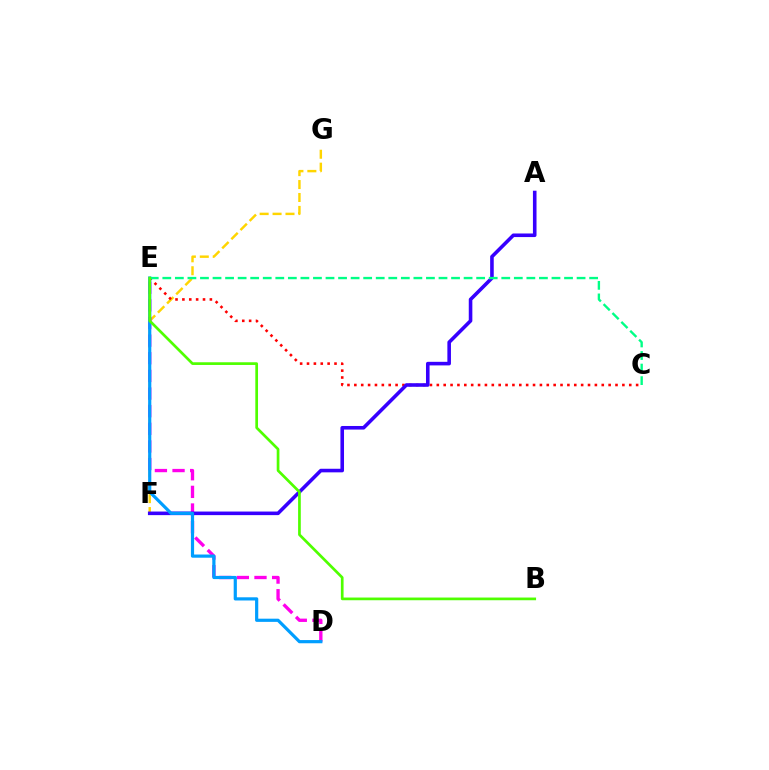{('F', 'G'): [{'color': '#ffd500', 'line_style': 'dashed', 'thickness': 1.76}], ('D', 'E'): [{'color': '#ff00ed', 'line_style': 'dashed', 'thickness': 2.4}, {'color': '#009eff', 'line_style': 'solid', 'thickness': 2.3}], ('C', 'E'): [{'color': '#ff0000', 'line_style': 'dotted', 'thickness': 1.87}, {'color': '#00ff86', 'line_style': 'dashed', 'thickness': 1.71}], ('A', 'F'): [{'color': '#3700ff', 'line_style': 'solid', 'thickness': 2.58}], ('B', 'E'): [{'color': '#4fff00', 'line_style': 'solid', 'thickness': 1.94}]}